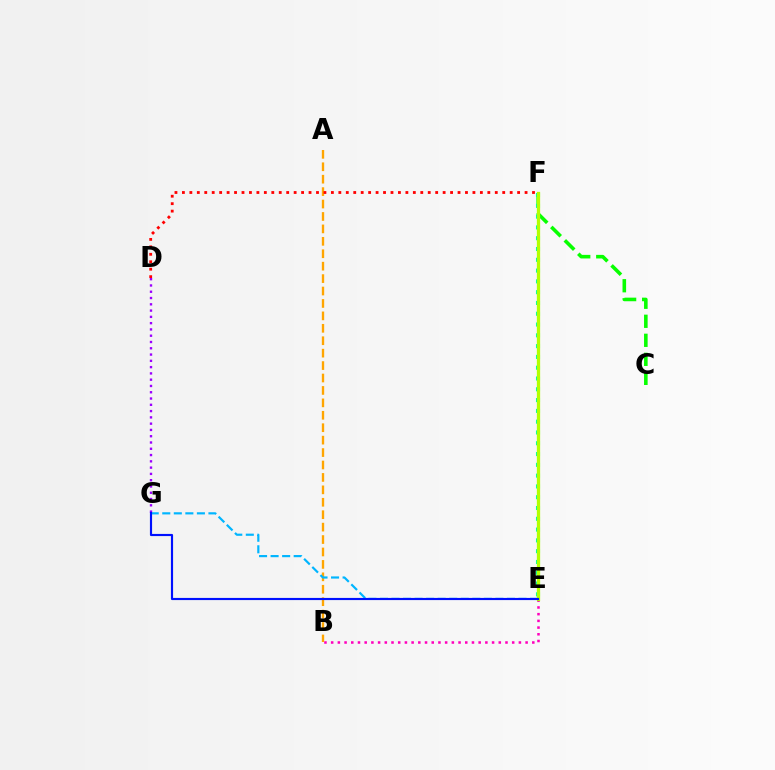{('B', 'E'): [{'color': '#ff00bd', 'line_style': 'dotted', 'thickness': 1.82}], ('A', 'B'): [{'color': '#ffa500', 'line_style': 'dashed', 'thickness': 1.69}], ('D', 'G'): [{'color': '#9b00ff', 'line_style': 'dotted', 'thickness': 1.71}], ('E', 'G'): [{'color': '#00b5ff', 'line_style': 'dashed', 'thickness': 1.57}, {'color': '#0010ff', 'line_style': 'solid', 'thickness': 1.55}], ('D', 'F'): [{'color': '#ff0000', 'line_style': 'dotted', 'thickness': 2.02}], ('C', 'F'): [{'color': '#08ff00', 'line_style': 'dashed', 'thickness': 2.58}], ('E', 'F'): [{'color': '#00ff9d', 'line_style': 'dotted', 'thickness': 2.93}, {'color': '#b3ff00', 'line_style': 'solid', 'thickness': 2.35}]}